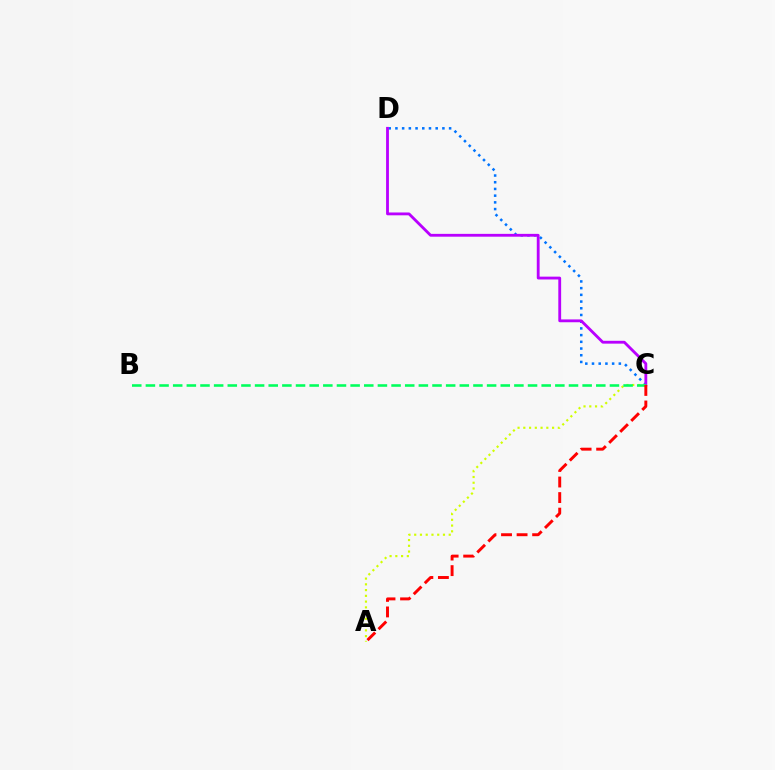{('C', 'D'): [{'color': '#0074ff', 'line_style': 'dotted', 'thickness': 1.82}, {'color': '#b900ff', 'line_style': 'solid', 'thickness': 2.04}], ('A', 'C'): [{'color': '#d1ff00', 'line_style': 'dotted', 'thickness': 1.56}, {'color': '#ff0000', 'line_style': 'dashed', 'thickness': 2.11}], ('B', 'C'): [{'color': '#00ff5c', 'line_style': 'dashed', 'thickness': 1.85}]}